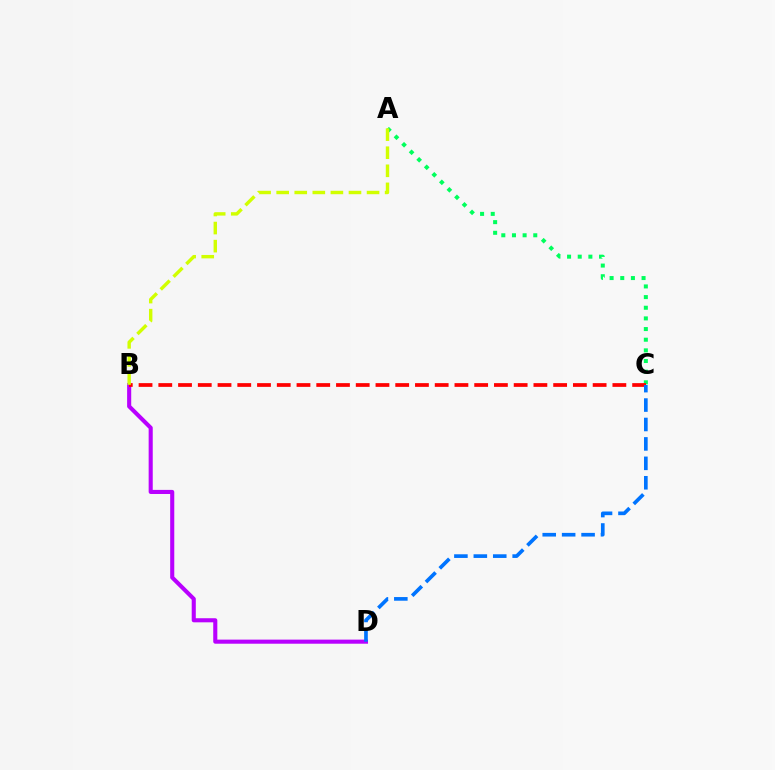{('B', 'D'): [{'color': '#b900ff', 'line_style': 'solid', 'thickness': 2.94}], ('A', 'C'): [{'color': '#00ff5c', 'line_style': 'dotted', 'thickness': 2.89}], ('B', 'C'): [{'color': '#ff0000', 'line_style': 'dashed', 'thickness': 2.68}], ('C', 'D'): [{'color': '#0074ff', 'line_style': 'dashed', 'thickness': 2.64}], ('A', 'B'): [{'color': '#d1ff00', 'line_style': 'dashed', 'thickness': 2.46}]}